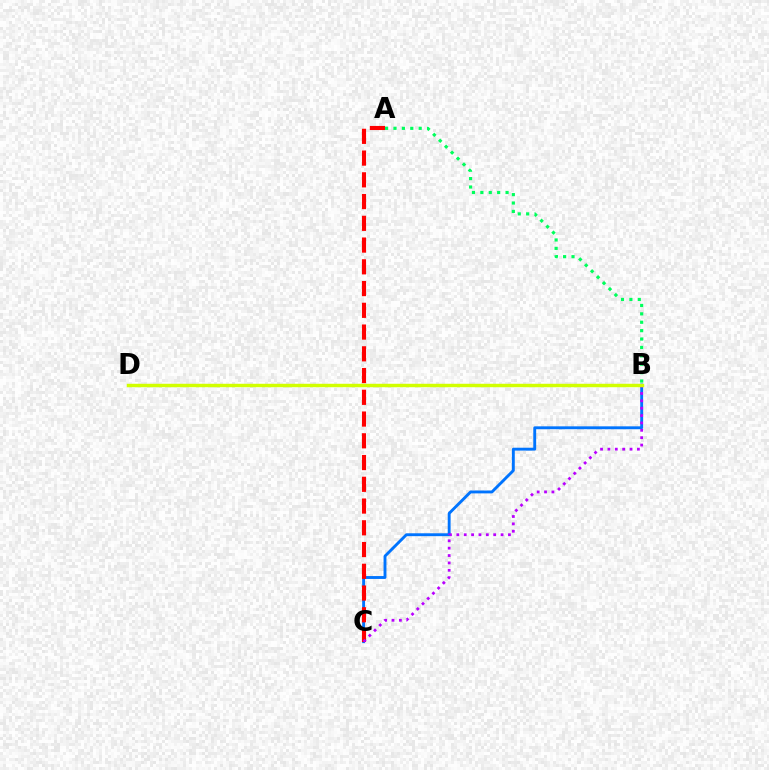{('B', 'C'): [{'color': '#0074ff', 'line_style': 'solid', 'thickness': 2.08}, {'color': '#b900ff', 'line_style': 'dotted', 'thickness': 2.0}], ('A', 'C'): [{'color': '#ff0000', 'line_style': 'dashed', 'thickness': 2.95}], ('B', 'D'): [{'color': '#d1ff00', 'line_style': 'solid', 'thickness': 2.48}], ('A', 'B'): [{'color': '#00ff5c', 'line_style': 'dotted', 'thickness': 2.28}]}